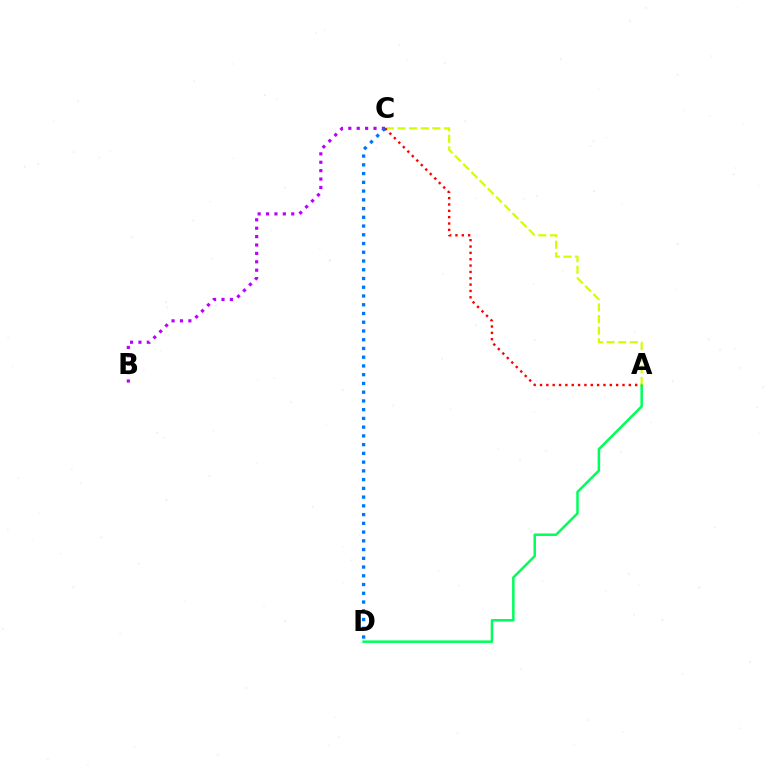{('B', 'C'): [{'color': '#b900ff', 'line_style': 'dotted', 'thickness': 2.28}], ('A', 'D'): [{'color': '#00ff5c', 'line_style': 'solid', 'thickness': 1.81}], ('A', 'C'): [{'color': '#d1ff00', 'line_style': 'dashed', 'thickness': 1.58}, {'color': '#ff0000', 'line_style': 'dotted', 'thickness': 1.72}], ('C', 'D'): [{'color': '#0074ff', 'line_style': 'dotted', 'thickness': 2.38}]}